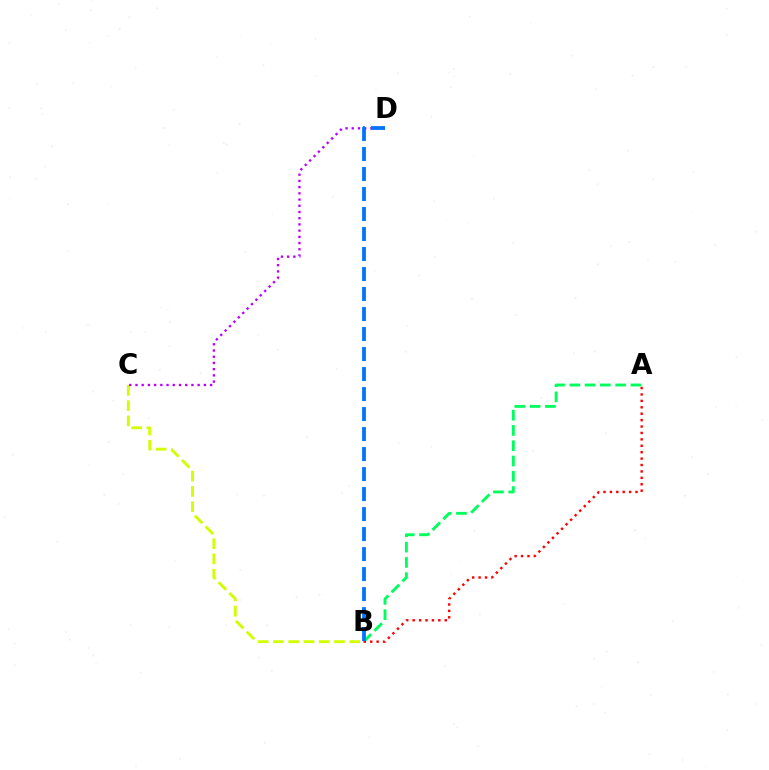{('B', 'C'): [{'color': '#d1ff00', 'line_style': 'dashed', 'thickness': 2.07}], ('A', 'B'): [{'color': '#00ff5c', 'line_style': 'dashed', 'thickness': 2.08}, {'color': '#ff0000', 'line_style': 'dotted', 'thickness': 1.74}], ('C', 'D'): [{'color': '#b900ff', 'line_style': 'dotted', 'thickness': 1.69}], ('B', 'D'): [{'color': '#0074ff', 'line_style': 'dashed', 'thickness': 2.72}]}